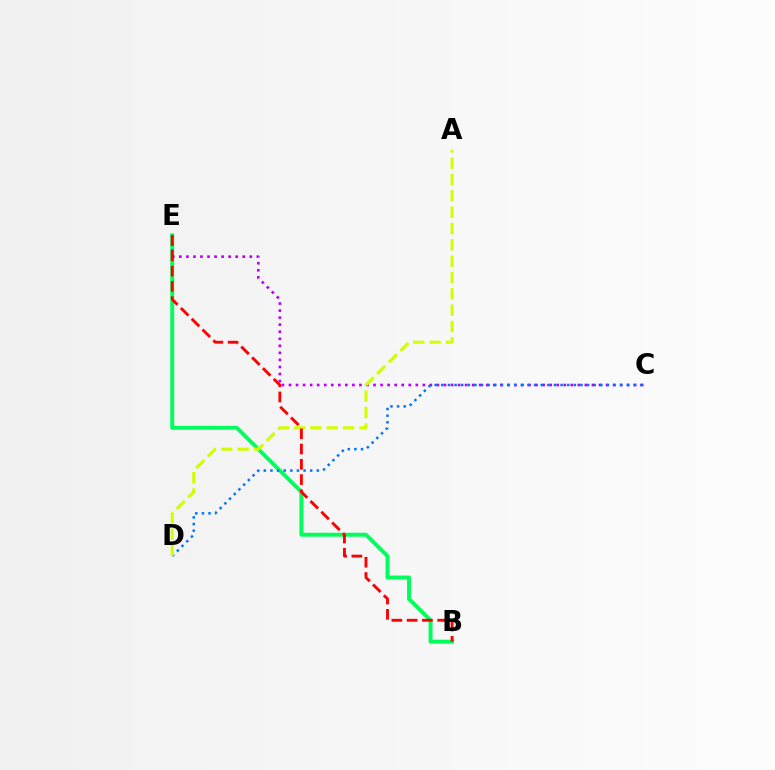{('B', 'E'): [{'color': '#00ff5c', 'line_style': 'solid', 'thickness': 2.83}, {'color': '#ff0000', 'line_style': 'dashed', 'thickness': 2.07}], ('C', 'E'): [{'color': '#b900ff', 'line_style': 'dotted', 'thickness': 1.91}], ('C', 'D'): [{'color': '#0074ff', 'line_style': 'dotted', 'thickness': 1.8}], ('A', 'D'): [{'color': '#d1ff00', 'line_style': 'dashed', 'thickness': 2.22}]}